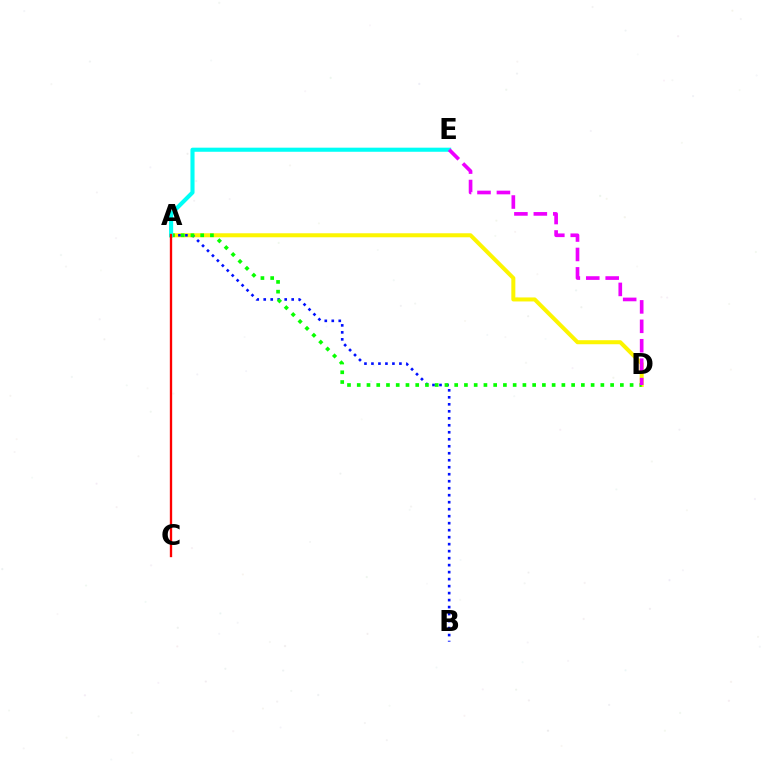{('A', 'D'): [{'color': '#fcf500', 'line_style': 'solid', 'thickness': 2.89}, {'color': '#08ff00', 'line_style': 'dotted', 'thickness': 2.65}], ('A', 'B'): [{'color': '#0010ff', 'line_style': 'dotted', 'thickness': 1.9}], ('A', 'E'): [{'color': '#00fff6', 'line_style': 'solid', 'thickness': 2.95}], ('D', 'E'): [{'color': '#ee00ff', 'line_style': 'dashed', 'thickness': 2.64}], ('A', 'C'): [{'color': '#ff0000', 'line_style': 'solid', 'thickness': 1.68}]}